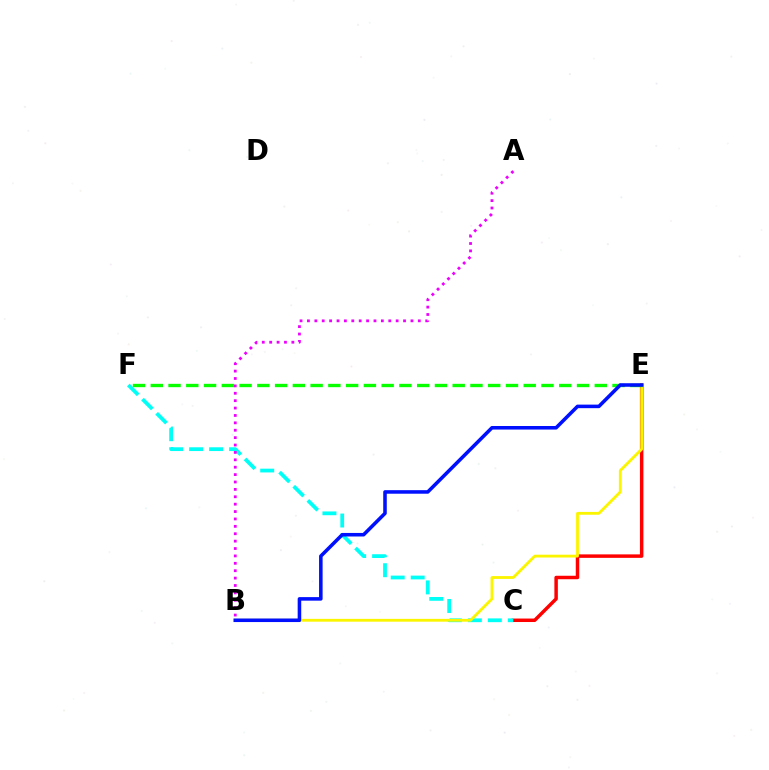{('C', 'E'): [{'color': '#ff0000', 'line_style': 'solid', 'thickness': 2.5}], ('C', 'F'): [{'color': '#00fff6', 'line_style': 'dashed', 'thickness': 2.71}], ('B', 'E'): [{'color': '#fcf500', 'line_style': 'solid', 'thickness': 2.03}, {'color': '#0010ff', 'line_style': 'solid', 'thickness': 2.56}], ('A', 'B'): [{'color': '#ee00ff', 'line_style': 'dotted', 'thickness': 2.01}], ('E', 'F'): [{'color': '#08ff00', 'line_style': 'dashed', 'thickness': 2.41}]}